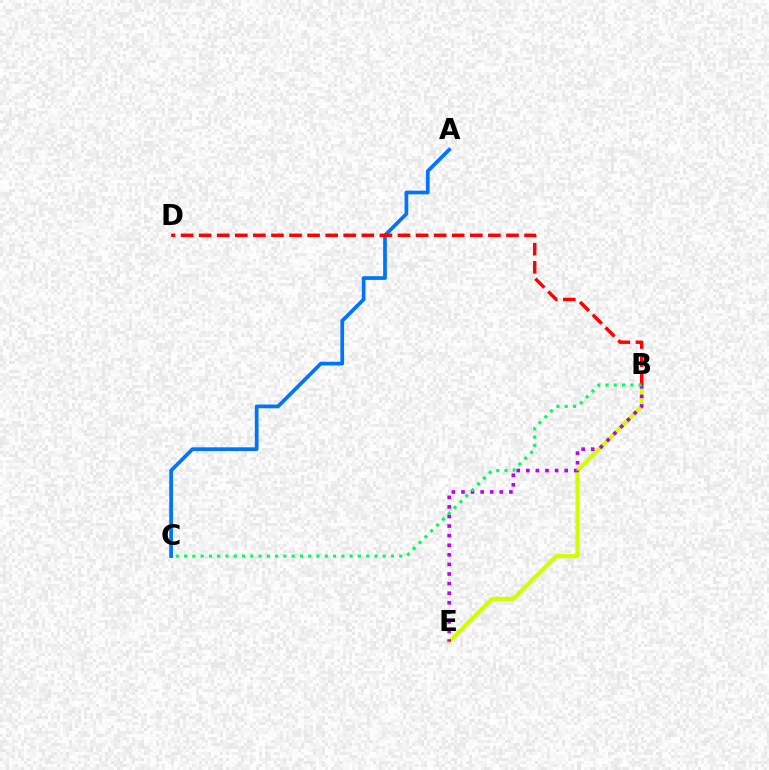{('B', 'E'): [{'color': '#d1ff00', 'line_style': 'solid', 'thickness': 2.98}, {'color': '#b900ff', 'line_style': 'dotted', 'thickness': 2.6}], ('A', 'C'): [{'color': '#0074ff', 'line_style': 'solid', 'thickness': 2.67}], ('B', 'D'): [{'color': '#ff0000', 'line_style': 'dashed', 'thickness': 2.46}], ('B', 'C'): [{'color': '#00ff5c', 'line_style': 'dotted', 'thickness': 2.25}]}